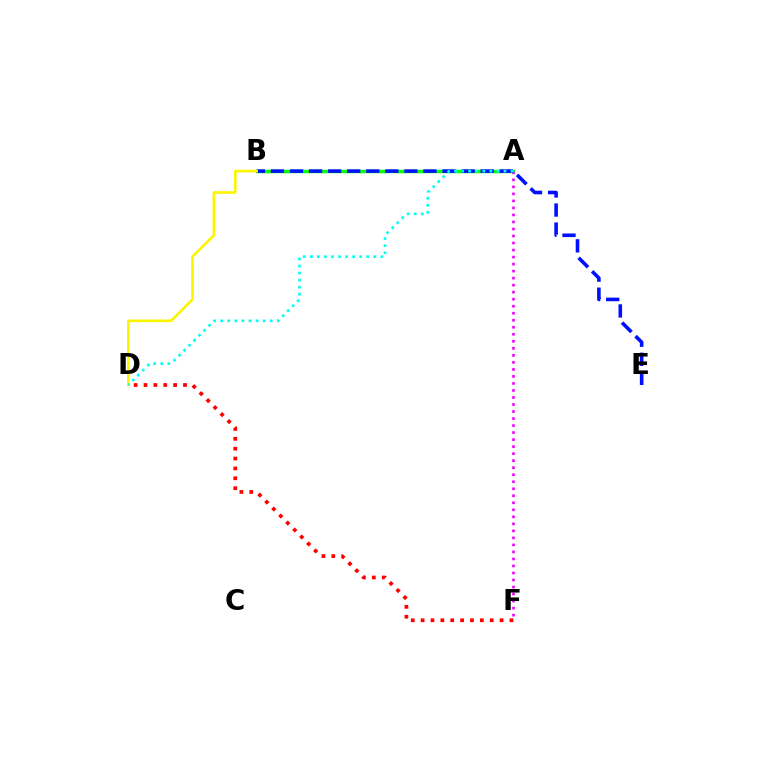{('A', 'B'): [{'color': '#08ff00', 'line_style': 'solid', 'thickness': 2.48}], ('A', 'F'): [{'color': '#ee00ff', 'line_style': 'dotted', 'thickness': 1.91}], ('B', 'E'): [{'color': '#0010ff', 'line_style': 'dashed', 'thickness': 2.59}], ('B', 'D'): [{'color': '#fcf500', 'line_style': 'solid', 'thickness': 1.9}], ('A', 'D'): [{'color': '#00fff6', 'line_style': 'dotted', 'thickness': 1.92}], ('D', 'F'): [{'color': '#ff0000', 'line_style': 'dotted', 'thickness': 2.68}]}